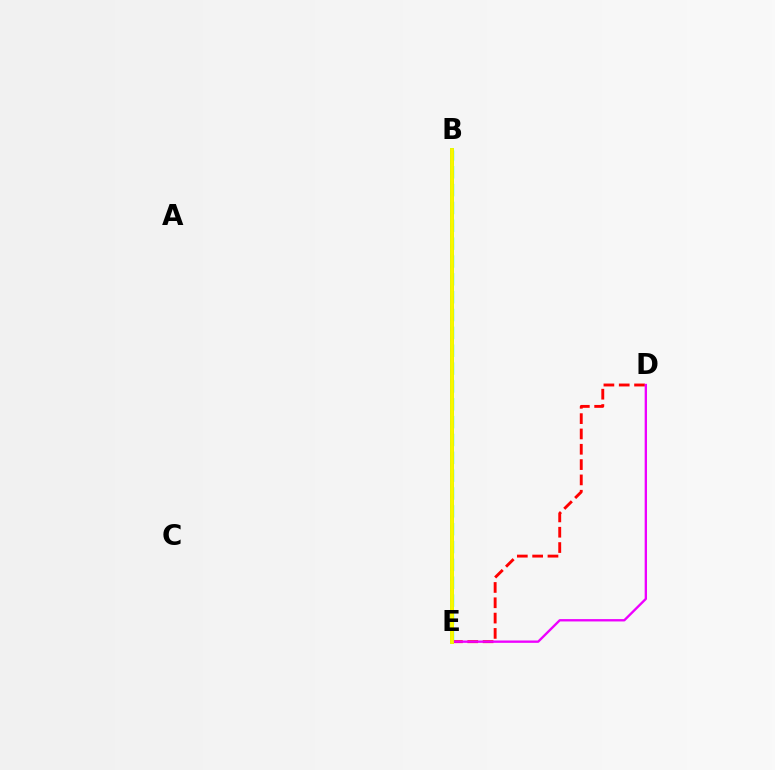{('D', 'E'): [{'color': '#ff0000', 'line_style': 'dashed', 'thickness': 2.08}, {'color': '#ee00ff', 'line_style': 'solid', 'thickness': 1.69}], ('B', 'E'): [{'color': '#00fff6', 'line_style': 'dashed', 'thickness': 2.42}, {'color': '#0010ff', 'line_style': 'dotted', 'thickness': 2.83}, {'color': '#08ff00', 'line_style': 'solid', 'thickness': 2.7}, {'color': '#fcf500', 'line_style': 'solid', 'thickness': 2.76}]}